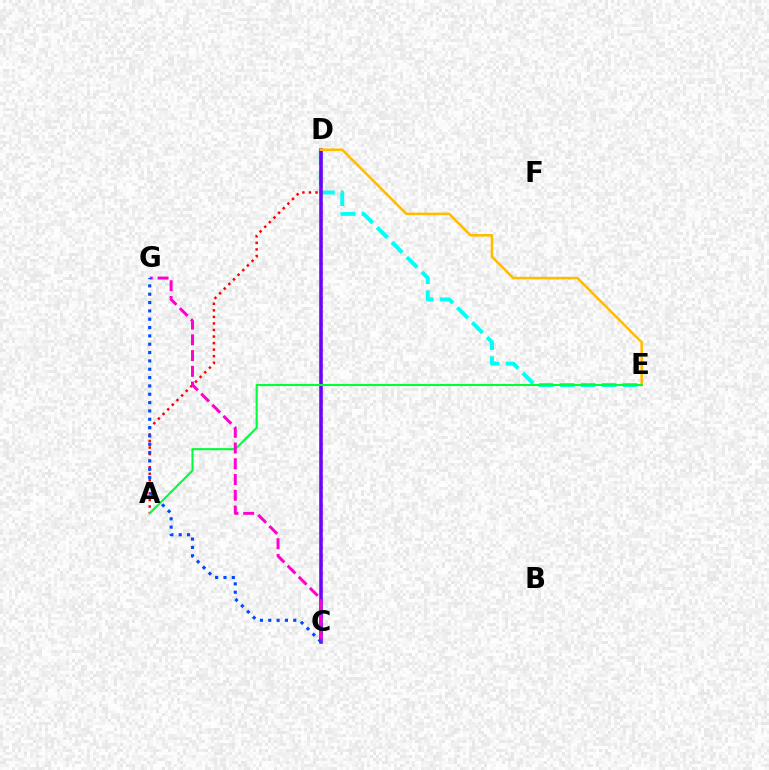{('D', 'E'): [{'color': '#00fff6', 'line_style': 'dashed', 'thickness': 2.85}, {'color': '#ffbd00', 'line_style': 'solid', 'thickness': 1.85}], ('C', 'D'): [{'color': '#84ff00', 'line_style': 'dotted', 'thickness': 2.34}, {'color': '#7200ff', 'line_style': 'solid', 'thickness': 2.56}], ('A', 'D'): [{'color': '#ff0000', 'line_style': 'dotted', 'thickness': 1.78}], ('A', 'E'): [{'color': '#00ff39', 'line_style': 'solid', 'thickness': 1.51}], ('C', 'G'): [{'color': '#ff00cf', 'line_style': 'dashed', 'thickness': 2.14}, {'color': '#004bff', 'line_style': 'dotted', 'thickness': 2.27}]}